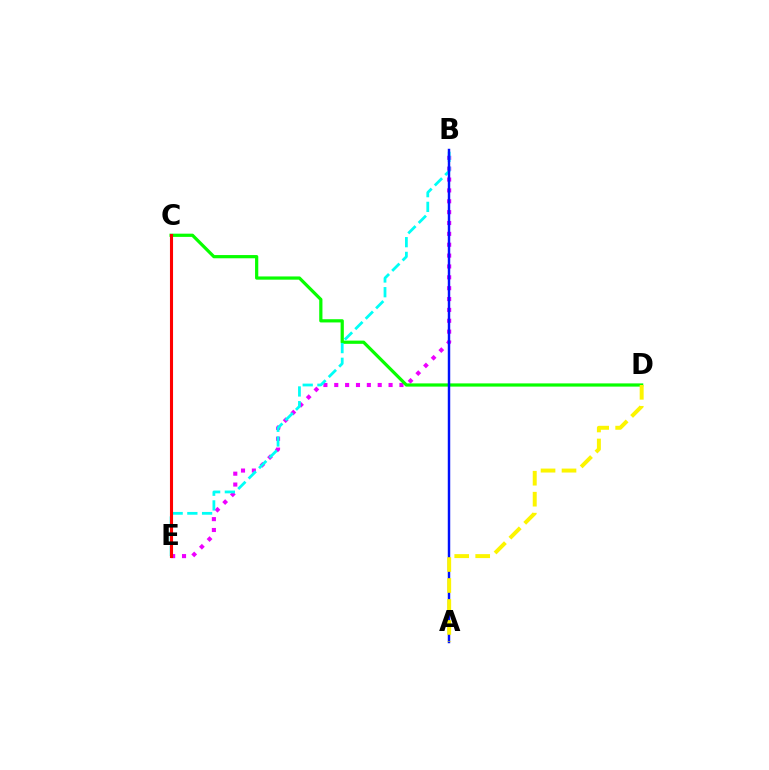{('B', 'E'): [{'color': '#ee00ff', 'line_style': 'dotted', 'thickness': 2.95}, {'color': '#00fff6', 'line_style': 'dashed', 'thickness': 2.0}], ('C', 'D'): [{'color': '#08ff00', 'line_style': 'solid', 'thickness': 2.32}], ('A', 'B'): [{'color': '#0010ff', 'line_style': 'solid', 'thickness': 1.77}], ('A', 'D'): [{'color': '#fcf500', 'line_style': 'dashed', 'thickness': 2.85}], ('C', 'E'): [{'color': '#ff0000', 'line_style': 'solid', 'thickness': 2.23}]}